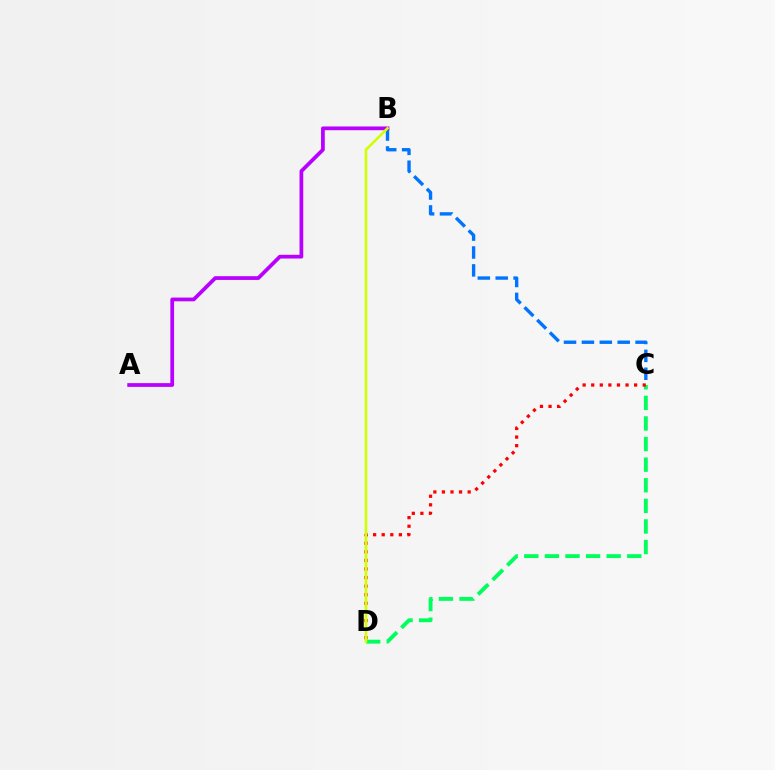{('B', 'C'): [{'color': '#0074ff', 'line_style': 'dashed', 'thickness': 2.43}], ('A', 'B'): [{'color': '#b900ff', 'line_style': 'solid', 'thickness': 2.7}], ('C', 'D'): [{'color': '#00ff5c', 'line_style': 'dashed', 'thickness': 2.8}, {'color': '#ff0000', 'line_style': 'dotted', 'thickness': 2.33}], ('B', 'D'): [{'color': '#d1ff00', 'line_style': 'solid', 'thickness': 1.88}]}